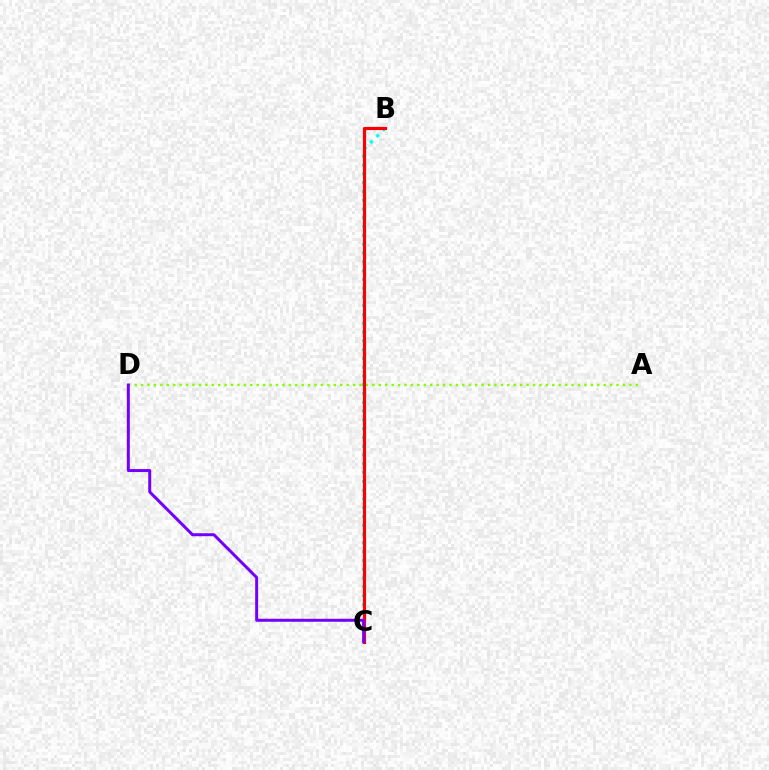{('B', 'C'): [{'color': '#00fff6', 'line_style': 'dotted', 'thickness': 2.39}, {'color': '#ff0000', 'line_style': 'solid', 'thickness': 2.28}], ('A', 'D'): [{'color': '#84ff00', 'line_style': 'dotted', 'thickness': 1.75}], ('C', 'D'): [{'color': '#7200ff', 'line_style': 'solid', 'thickness': 2.15}]}